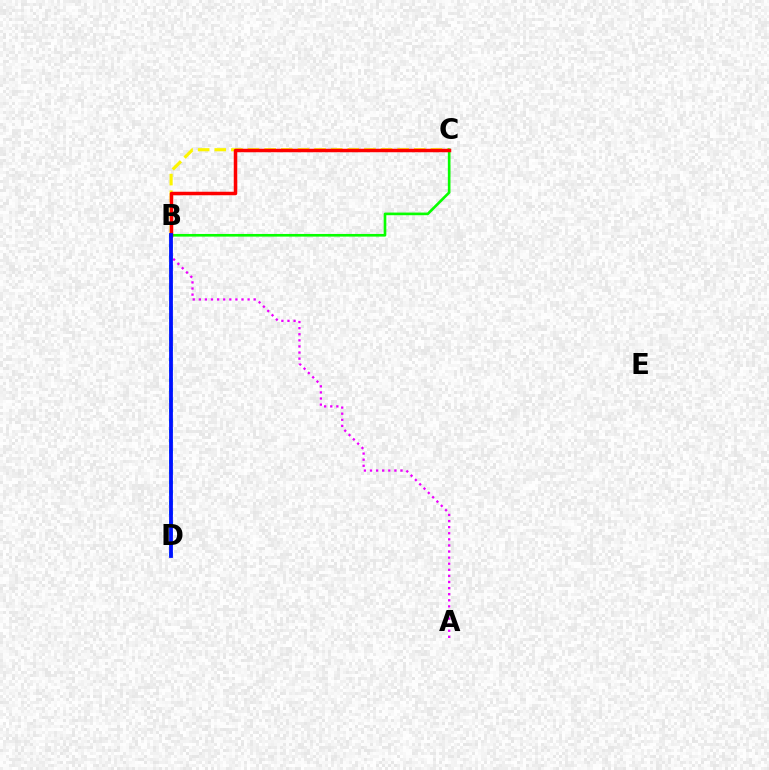{('A', 'B'): [{'color': '#ee00ff', 'line_style': 'dotted', 'thickness': 1.66}], ('B', 'C'): [{'color': '#fcf500', 'line_style': 'dashed', 'thickness': 2.26}, {'color': '#08ff00', 'line_style': 'solid', 'thickness': 1.91}, {'color': '#ff0000', 'line_style': 'solid', 'thickness': 2.52}], ('B', 'D'): [{'color': '#00fff6', 'line_style': 'dotted', 'thickness': 2.79}, {'color': '#0010ff', 'line_style': 'solid', 'thickness': 2.73}]}